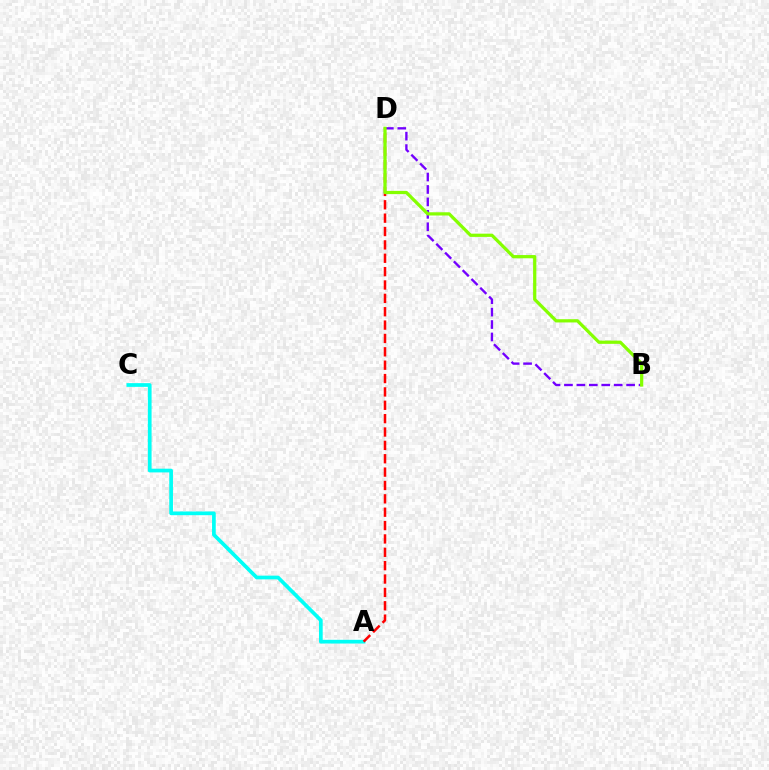{('B', 'D'): [{'color': '#7200ff', 'line_style': 'dashed', 'thickness': 1.69}, {'color': '#84ff00', 'line_style': 'solid', 'thickness': 2.33}], ('A', 'C'): [{'color': '#00fff6', 'line_style': 'solid', 'thickness': 2.67}], ('A', 'D'): [{'color': '#ff0000', 'line_style': 'dashed', 'thickness': 1.82}]}